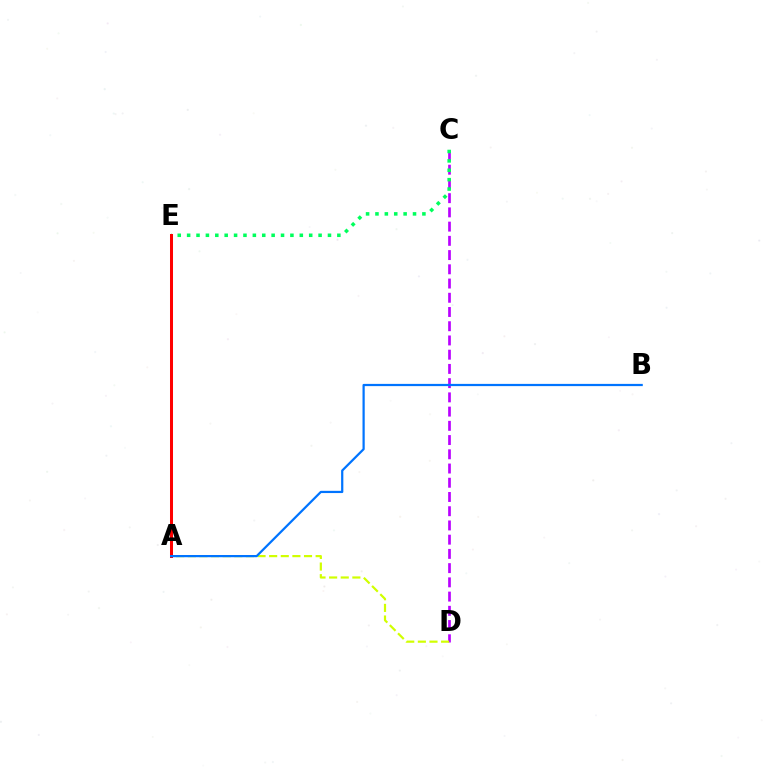{('C', 'D'): [{'color': '#b900ff', 'line_style': 'dashed', 'thickness': 1.93}], ('C', 'E'): [{'color': '#00ff5c', 'line_style': 'dotted', 'thickness': 2.55}], ('A', 'D'): [{'color': '#d1ff00', 'line_style': 'dashed', 'thickness': 1.58}], ('A', 'E'): [{'color': '#ff0000', 'line_style': 'solid', 'thickness': 2.17}], ('A', 'B'): [{'color': '#0074ff', 'line_style': 'solid', 'thickness': 1.6}]}